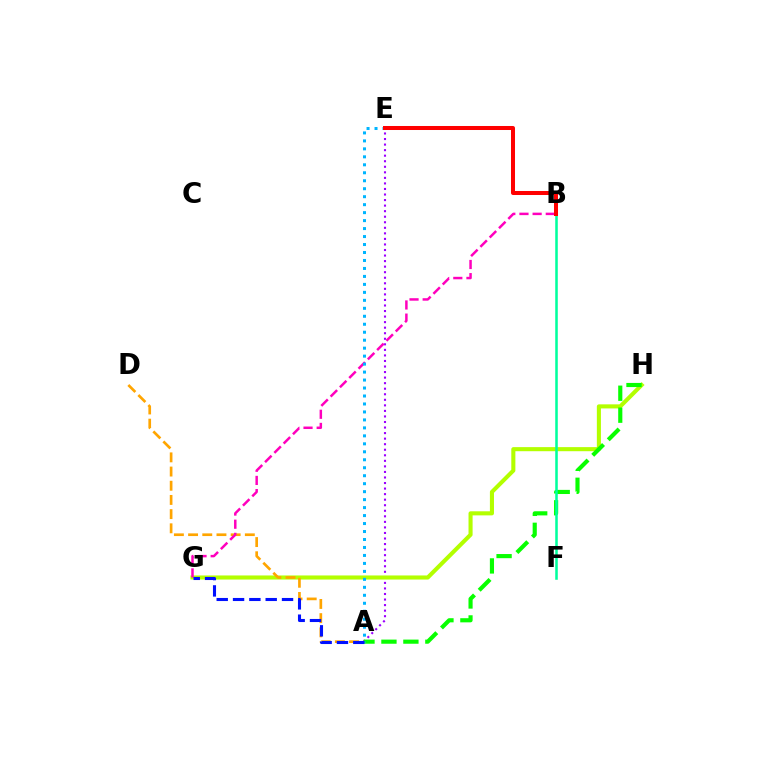{('A', 'E'): [{'color': '#9b00ff', 'line_style': 'dotted', 'thickness': 1.51}, {'color': '#00b5ff', 'line_style': 'dotted', 'thickness': 2.17}], ('G', 'H'): [{'color': '#b3ff00', 'line_style': 'solid', 'thickness': 2.94}], ('A', 'D'): [{'color': '#ffa500', 'line_style': 'dashed', 'thickness': 1.93}], ('A', 'H'): [{'color': '#08ff00', 'line_style': 'dashed', 'thickness': 2.98}], ('B', 'F'): [{'color': '#00ff9d', 'line_style': 'solid', 'thickness': 1.83}], ('B', 'G'): [{'color': '#ff00bd', 'line_style': 'dashed', 'thickness': 1.79}], ('A', 'G'): [{'color': '#0010ff', 'line_style': 'dashed', 'thickness': 2.22}], ('B', 'E'): [{'color': '#ff0000', 'line_style': 'solid', 'thickness': 2.89}]}